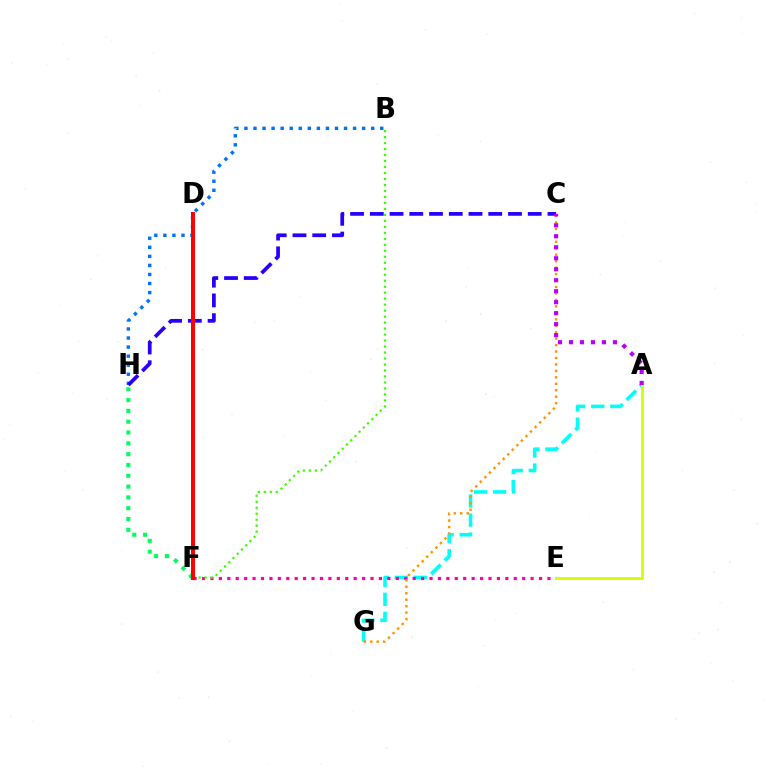{('A', 'G'): [{'color': '#00fff6', 'line_style': 'dashed', 'thickness': 2.59}], ('E', 'F'): [{'color': '#ff00ac', 'line_style': 'dotted', 'thickness': 2.29}], ('B', 'H'): [{'color': '#0074ff', 'line_style': 'dotted', 'thickness': 2.46}], ('F', 'H'): [{'color': '#00ff5c', 'line_style': 'dotted', 'thickness': 2.94}], ('C', 'G'): [{'color': '#ff9400', 'line_style': 'dotted', 'thickness': 1.75}], ('A', 'E'): [{'color': '#d1ff00', 'line_style': 'solid', 'thickness': 2.03}], ('B', 'F'): [{'color': '#3dff00', 'line_style': 'dotted', 'thickness': 1.63}], ('C', 'H'): [{'color': '#2500ff', 'line_style': 'dashed', 'thickness': 2.68}], ('A', 'C'): [{'color': '#b900ff', 'line_style': 'dotted', 'thickness': 2.98}], ('D', 'F'): [{'color': '#ff0000', 'line_style': 'solid', 'thickness': 2.87}]}